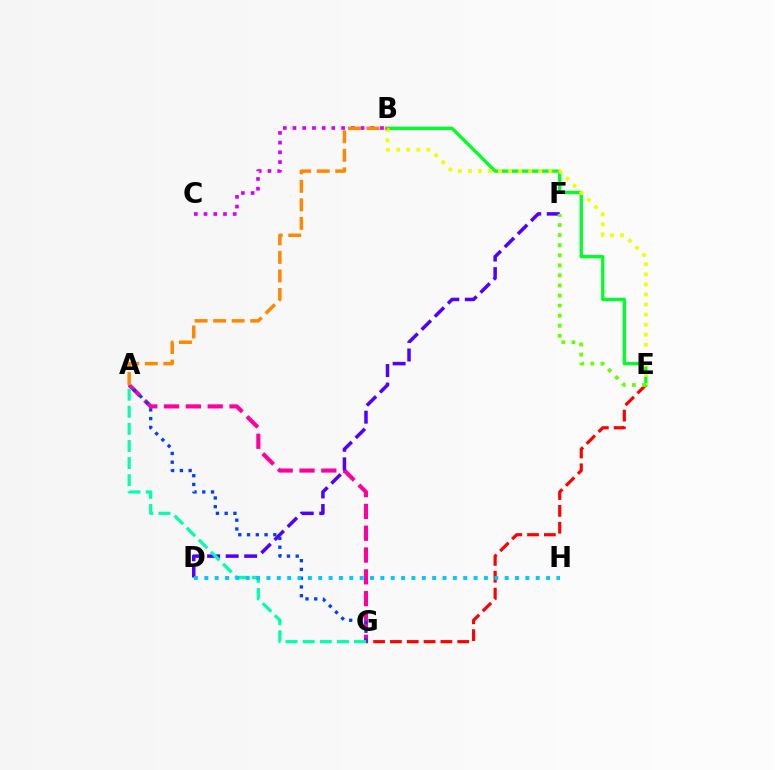{('E', 'G'): [{'color': '#ff0000', 'line_style': 'dashed', 'thickness': 2.29}], ('A', 'G'): [{'color': '#ff00a0', 'line_style': 'dashed', 'thickness': 2.96}, {'color': '#003fff', 'line_style': 'dotted', 'thickness': 2.38}, {'color': '#00ffaf', 'line_style': 'dashed', 'thickness': 2.32}], ('D', 'F'): [{'color': '#4f00ff', 'line_style': 'dashed', 'thickness': 2.52}], ('B', 'C'): [{'color': '#d600ff', 'line_style': 'dotted', 'thickness': 2.64}], ('B', 'E'): [{'color': '#00ff27', 'line_style': 'solid', 'thickness': 2.38}, {'color': '#eeff00', 'line_style': 'dotted', 'thickness': 2.73}], ('D', 'H'): [{'color': '#00c7ff', 'line_style': 'dotted', 'thickness': 2.81}], ('E', 'F'): [{'color': '#66ff00', 'line_style': 'dotted', 'thickness': 2.74}], ('A', 'B'): [{'color': '#ff8800', 'line_style': 'dashed', 'thickness': 2.52}]}